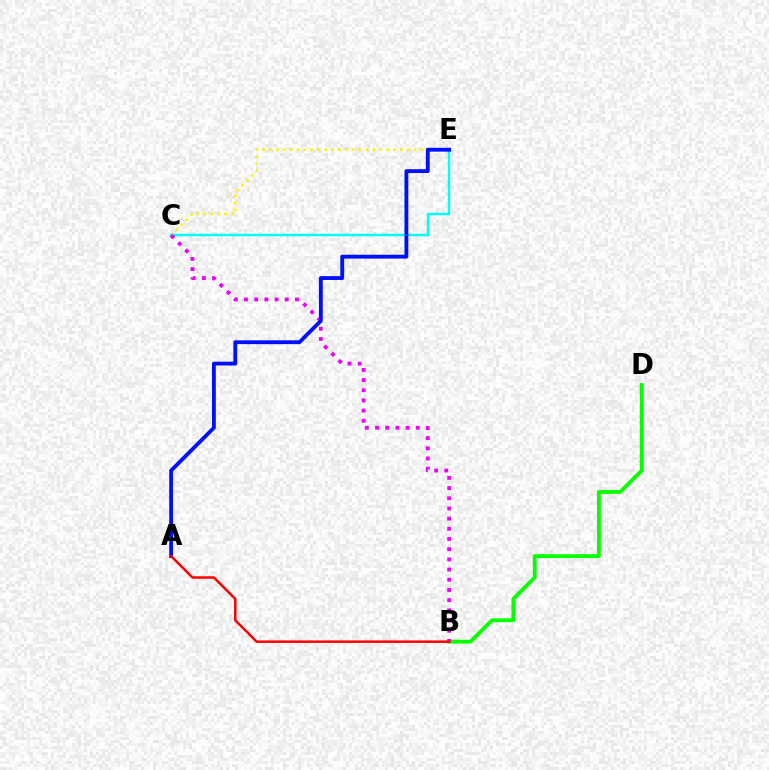{('C', 'E'): [{'color': '#fcf500', 'line_style': 'dotted', 'thickness': 1.87}, {'color': '#00fff6', 'line_style': 'solid', 'thickness': 1.73}], ('B', 'D'): [{'color': '#08ff00', 'line_style': 'solid', 'thickness': 2.75}], ('B', 'C'): [{'color': '#ee00ff', 'line_style': 'dotted', 'thickness': 2.77}], ('A', 'E'): [{'color': '#0010ff', 'line_style': 'solid', 'thickness': 2.77}], ('A', 'B'): [{'color': '#ff0000', 'line_style': 'solid', 'thickness': 1.8}]}